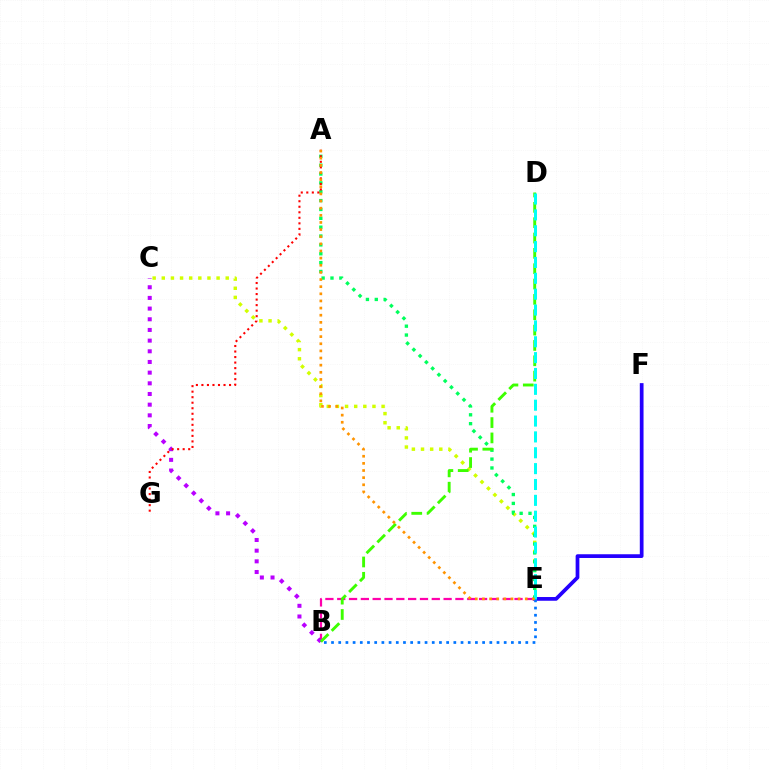{('C', 'E'): [{'color': '#d1ff00', 'line_style': 'dotted', 'thickness': 2.48}], ('E', 'F'): [{'color': '#2500ff', 'line_style': 'solid', 'thickness': 2.69}], ('B', 'E'): [{'color': '#ff00ac', 'line_style': 'dashed', 'thickness': 1.61}, {'color': '#0074ff', 'line_style': 'dotted', 'thickness': 1.95}], ('A', 'E'): [{'color': '#00ff5c', 'line_style': 'dotted', 'thickness': 2.41}, {'color': '#ff9400', 'line_style': 'dotted', 'thickness': 1.94}], ('B', 'C'): [{'color': '#b900ff', 'line_style': 'dotted', 'thickness': 2.9}], ('B', 'D'): [{'color': '#3dff00', 'line_style': 'dashed', 'thickness': 2.08}], ('A', 'G'): [{'color': '#ff0000', 'line_style': 'dotted', 'thickness': 1.5}], ('D', 'E'): [{'color': '#00fff6', 'line_style': 'dashed', 'thickness': 2.15}]}